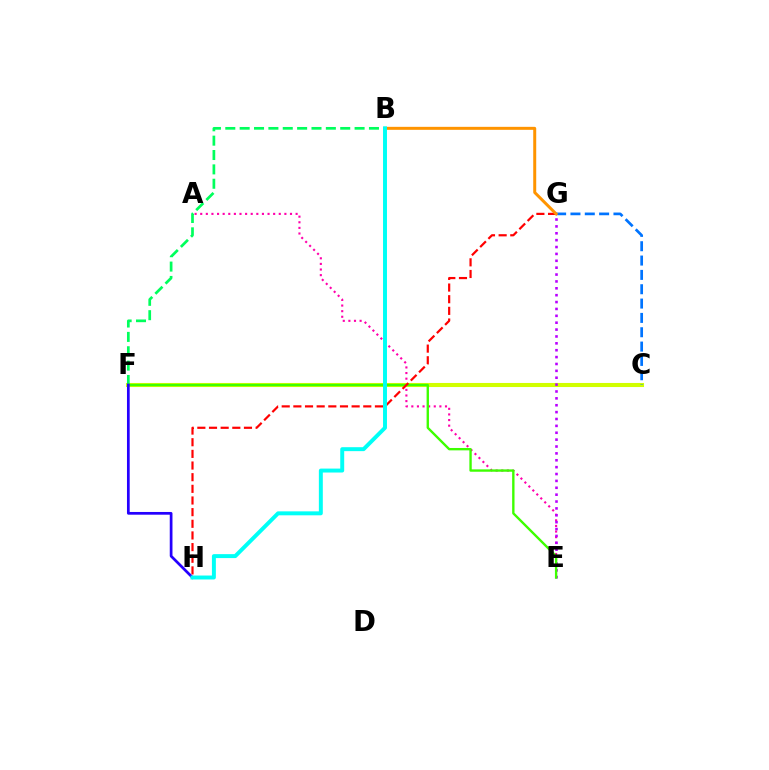{('A', 'E'): [{'color': '#ff00ac', 'line_style': 'dotted', 'thickness': 1.52}], ('C', 'F'): [{'color': '#d1ff00', 'line_style': 'solid', 'thickness': 2.93}], ('E', 'G'): [{'color': '#b900ff', 'line_style': 'dotted', 'thickness': 1.87}], ('B', 'F'): [{'color': '#00ff5c', 'line_style': 'dashed', 'thickness': 1.95}], ('E', 'F'): [{'color': '#3dff00', 'line_style': 'solid', 'thickness': 1.7}], ('C', 'G'): [{'color': '#0074ff', 'line_style': 'dashed', 'thickness': 1.95}], ('G', 'H'): [{'color': '#ff0000', 'line_style': 'dashed', 'thickness': 1.58}], ('F', 'H'): [{'color': '#2500ff', 'line_style': 'solid', 'thickness': 1.96}], ('B', 'G'): [{'color': '#ff9400', 'line_style': 'solid', 'thickness': 2.15}], ('B', 'H'): [{'color': '#00fff6', 'line_style': 'solid', 'thickness': 2.84}]}